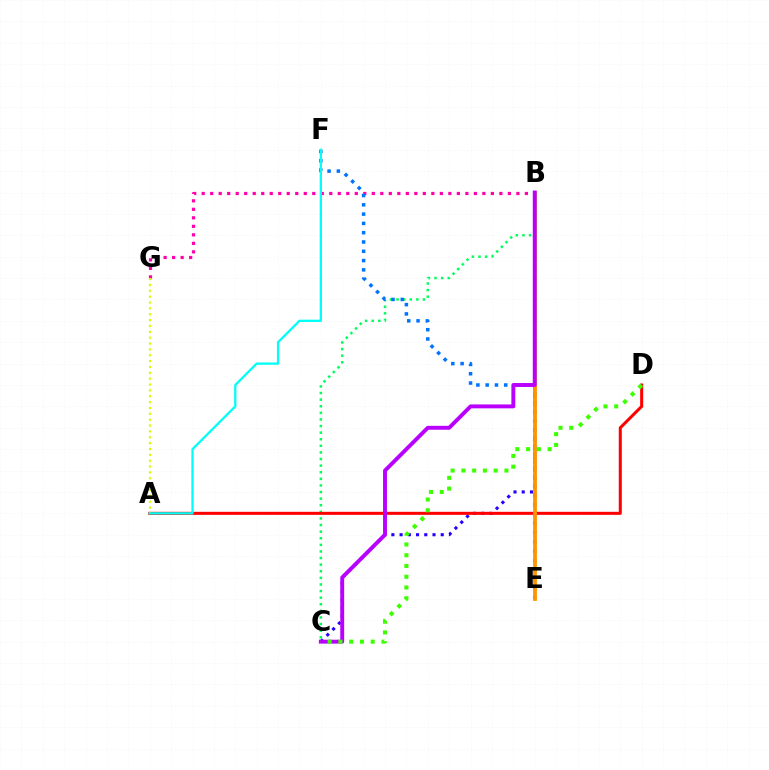{('B', 'C'): [{'color': '#00ff5c', 'line_style': 'dotted', 'thickness': 1.79}, {'color': '#2500ff', 'line_style': 'dotted', 'thickness': 2.24}, {'color': '#b900ff', 'line_style': 'solid', 'thickness': 2.82}], ('B', 'G'): [{'color': '#ff00ac', 'line_style': 'dotted', 'thickness': 2.31}], ('A', 'D'): [{'color': '#ff0000', 'line_style': 'solid', 'thickness': 2.19}], ('E', 'F'): [{'color': '#0074ff', 'line_style': 'dotted', 'thickness': 2.52}], ('B', 'E'): [{'color': '#ff9400', 'line_style': 'solid', 'thickness': 2.71}], ('C', 'D'): [{'color': '#3dff00', 'line_style': 'dotted', 'thickness': 2.92}], ('A', 'G'): [{'color': '#d1ff00', 'line_style': 'dotted', 'thickness': 1.59}], ('A', 'F'): [{'color': '#00fff6', 'line_style': 'solid', 'thickness': 1.64}]}